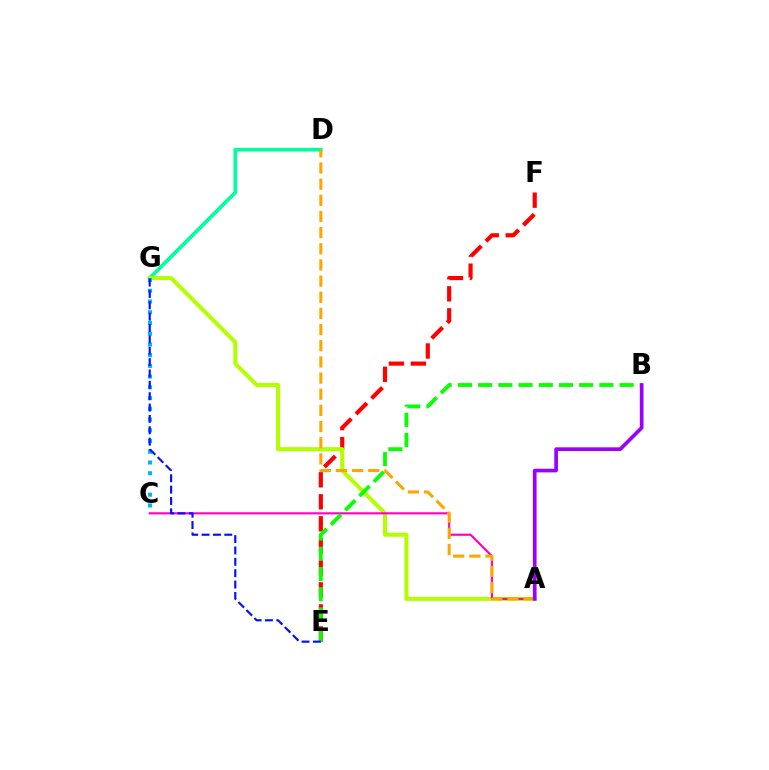{('D', 'G'): [{'color': '#00ff9d', 'line_style': 'solid', 'thickness': 2.65}], ('E', 'F'): [{'color': '#ff0000', 'line_style': 'dashed', 'thickness': 2.99}], ('A', 'G'): [{'color': '#b3ff00', 'line_style': 'solid', 'thickness': 2.91}], ('C', 'G'): [{'color': '#00b5ff', 'line_style': 'dotted', 'thickness': 2.92}], ('A', 'C'): [{'color': '#ff00bd', 'line_style': 'solid', 'thickness': 1.55}], ('B', 'E'): [{'color': '#08ff00', 'line_style': 'dashed', 'thickness': 2.75}], ('E', 'G'): [{'color': '#0010ff', 'line_style': 'dashed', 'thickness': 1.54}], ('A', 'D'): [{'color': '#ffa500', 'line_style': 'dashed', 'thickness': 2.2}], ('A', 'B'): [{'color': '#9b00ff', 'line_style': 'solid', 'thickness': 2.65}]}